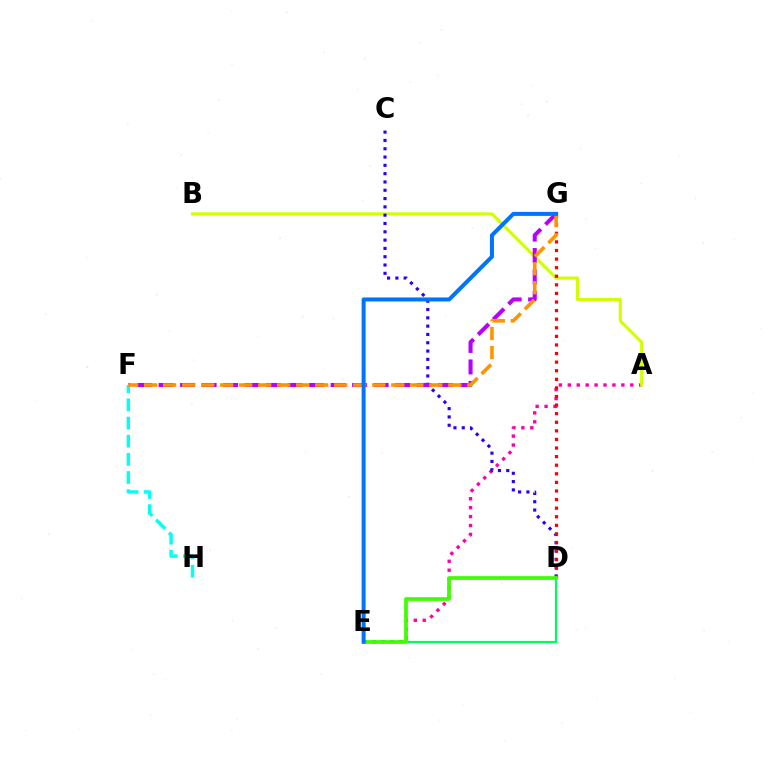{('A', 'E'): [{'color': '#ff00ac', 'line_style': 'dotted', 'thickness': 2.43}], ('A', 'B'): [{'color': '#d1ff00', 'line_style': 'solid', 'thickness': 2.21}], ('D', 'E'): [{'color': '#00ff5c', 'line_style': 'solid', 'thickness': 1.58}, {'color': '#3dff00', 'line_style': 'solid', 'thickness': 2.68}], ('C', 'D'): [{'color': '#2500ff', 'line_style': 'dotted', 'thickness': 2.26}], ('D', 'G'): [{'color': '#ff0000', 'line_style': 'dotted', 'thickness': 2.33}], ('F', 'G'): [{'color': '#b900ff', 'line_style': 'dashed', 'thickness': 2.92}, {'color': '#ff9400', 'line_style': 'dashed', 'thickness': 2.58}], ('F', 'H'): [{'color': '#00fff6', 'line_style': 'dashed', 'thickness': 2.47}], ('E', 'G'): [{'color': '#0074ff', 'line_style': 'solid', 'thickness': 2.89}]}